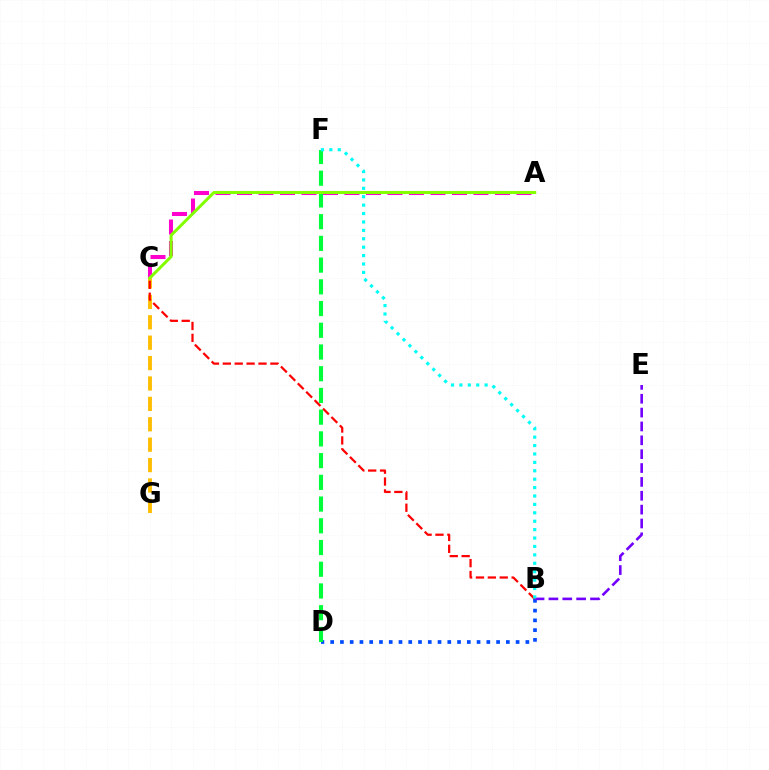{('C', 'G'): [{'color': '#ffbd00', 'line_style': 'dashed', 'thickness': 2.77}], ('B', 'C'): [{'color': '#ff0000', 'line_style': 'dashed', 'thickness': 1.62}], ('B', 'D'): [{'color': '#004bff', 'line_style': 'dotted', 'thickness': 2.65}], ('D', 'F'): [{'color': '#00ff39', 'line_style': 'dashed', 'thickness': 2.95}], ('B', 'E'): [{'color': '#7200ff', 'line_style': 'dashed', 'thickness': 1.88}], ('A', 'C'): [{'color': '#ff00cf', 'line_style': 'dashed', 'thickness': 2.92}, {'color': '#84ff00', 'line_style': 'solid', 'thickness': 2.17}], ('B', 'F'): [{'color': '#00fff6', 'line_style': 'dotted', 'thickness': 2.28}]}